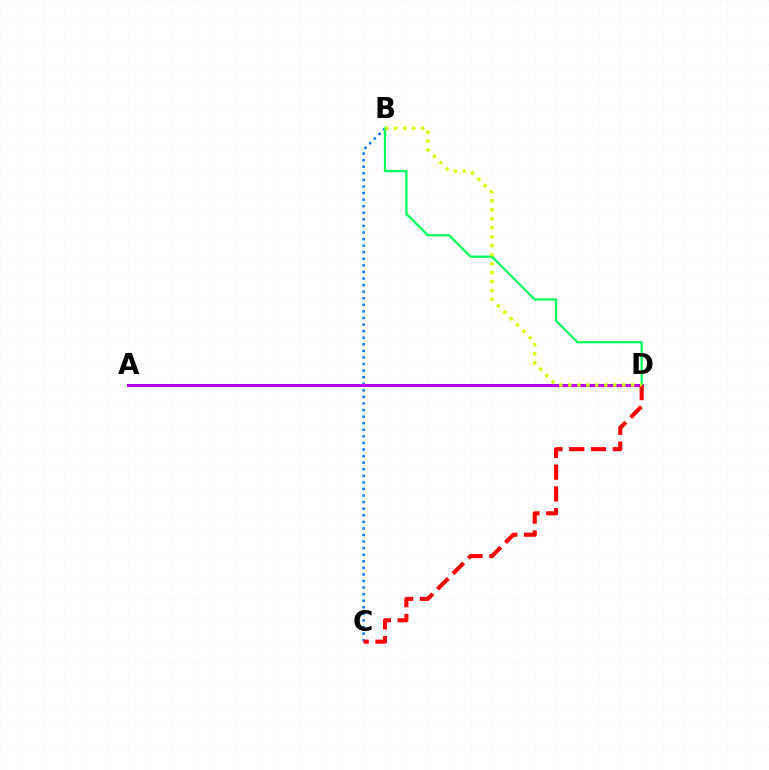{('B', 'C'): [{'color': '#0074ff', 'line_style': 'dotted', 'thickness': 1.79}], ('A', 'D'): [{'color': '#b900ff', 'line_style': 'solid', 'thickness': 2.19}], ('B', 'D'): [{'color': '#00ff5c', 'line_style': 'solid', 'thickness': 1.67}, {'color': '#d1ff00', 'line_style': 'dotted', 'thickness': 2.44}], ('C', 'D'): [{'color': '#ff0000', 'line_style': 'dashed', 'thickness': 2.96}]}